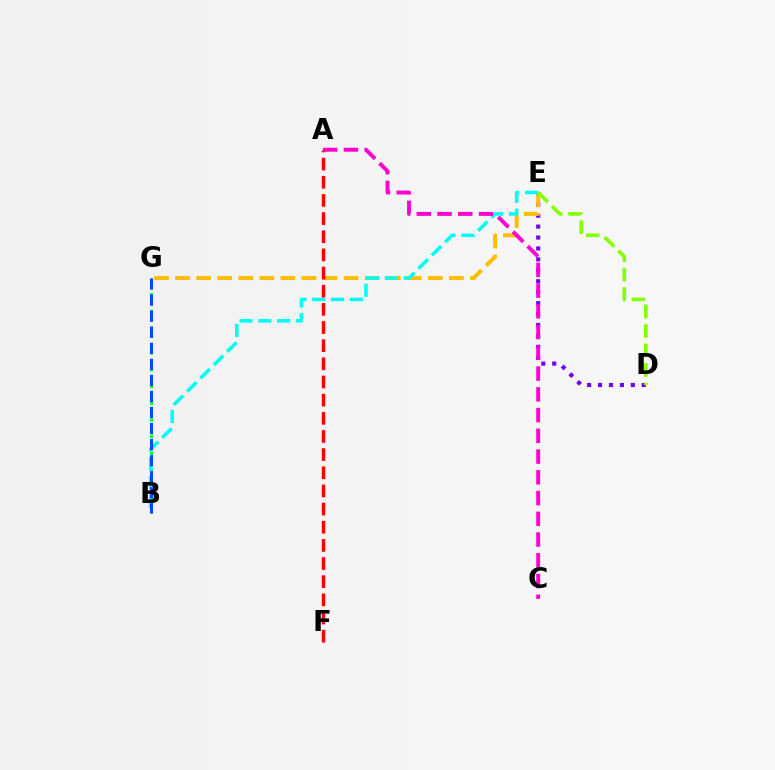{('D', 'E'): [{'color': '#7200ff', 'line_style': 'dotted', 'thickness': 2.97}, {'color': '#84ff00', 'line_style': 'dashed', 'thickness': 2.65}], ('E', 'G'): [{'color': '#ffbd00', 'line_style': 'dashed', 'thickness': 2.86}], ('B', 'G'): [{'color': '#00ff39', 'line_style': 'dotted', 'thickness': 2.27}, {'color': '#004bff', 'line_style': 'dashed', 'thickness': 2.18}], ('B', 'E'): [{'color': '#00fff6', 'line_style': 'dashed', 'thickness': 2.56}], ('A', 'F'): [{'color': '#ff0000', 'line_style': 'dashed', 'thickness': 2.47}], ('A', 'C'): [{'color': '#ff00cf', 'line_style': 'dashed', 'thickness': 2.82}]}